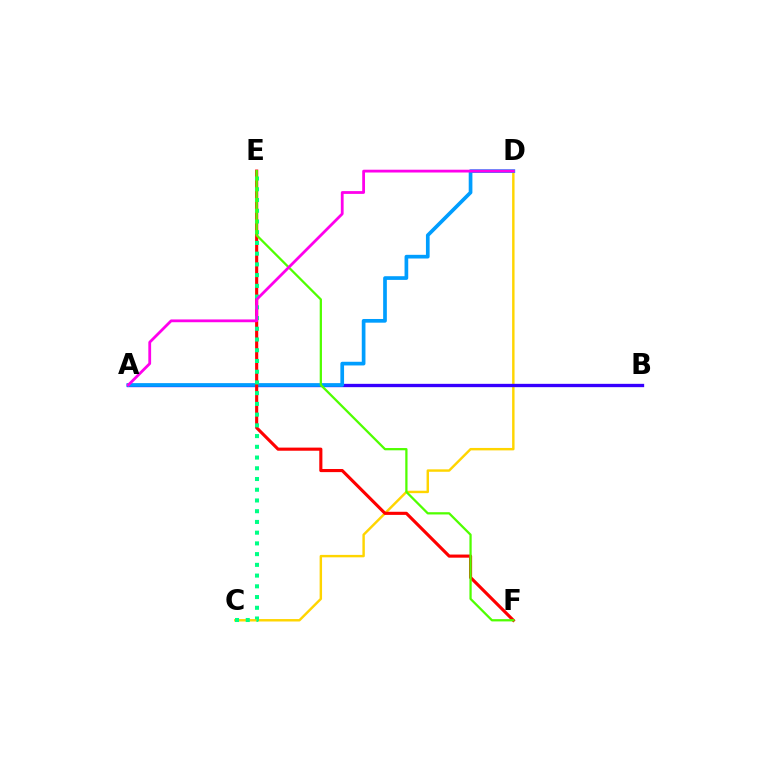{('C', 'D'): [{'color': '#ffd500', 'line_style': 'solid', 'thickness': 1.75}], ('A', 'B'): [{'color': '#3700ff', 'line_style': 'solid', 'thickness': 2.4}], ('A', 'D'): [{'color': '#009eff', 'line_style': 'solid', 'thickness': 2.65}, {'color': '#ff00ed', 'line_style': 'solid', 'thickness': 2.01}], ('E', 'F'): [{'color': '#ff0000', 'line_style': 'solid', 'thickness': 2.25}, {'color': '#4fff00', 'line_style': 'solid', 'thickness': 1.63}], ('C', 'E'): [{'color': '#00ff86', 'line_style': 'dotted', 'thickness': 2.92}]}